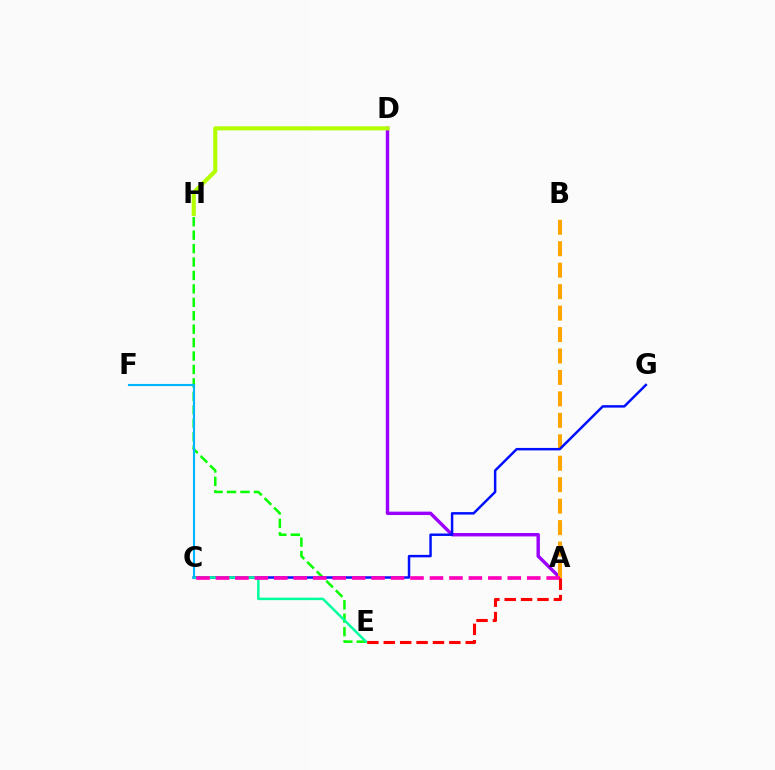{('E', 'H'): [{'color': '#08ff00', 'line_style': 'dashed', 'thickness': 1.82}], ('A', 'D'): [{'color': '#9b00ff', 'line_style': 'solid', 'thickness': 2.46}], ('A', 'B'): [{'color': '#ffa500', 'line_style': 'dashed', 'thickness': 2.91}], ('C', 'G'): [{'color': '#0010ff', 'line_style': 'solid', 'thickness': 1.78}], ('C', 'E'): [{'color': '#00ff9d', 'line_style': 'solid', 'thickness': 1.79}], ('C', 'F'): [{'color': '#00b5ff', 'line_style': 'solid', 'thickness': 1.52}], ('D', 'H'): [{'color': '#b3ff00', 'line_style': 'solid', 'thickness': 2.94}], ('A', 'C'): [{'color': '#ff00bd', 'line_style': 'dashed', 'thickness': 2.64}], ('A', 'E'): [{'color': '#ff0000', 'line_style': 'dashed', 'thickness': 2.23}]}